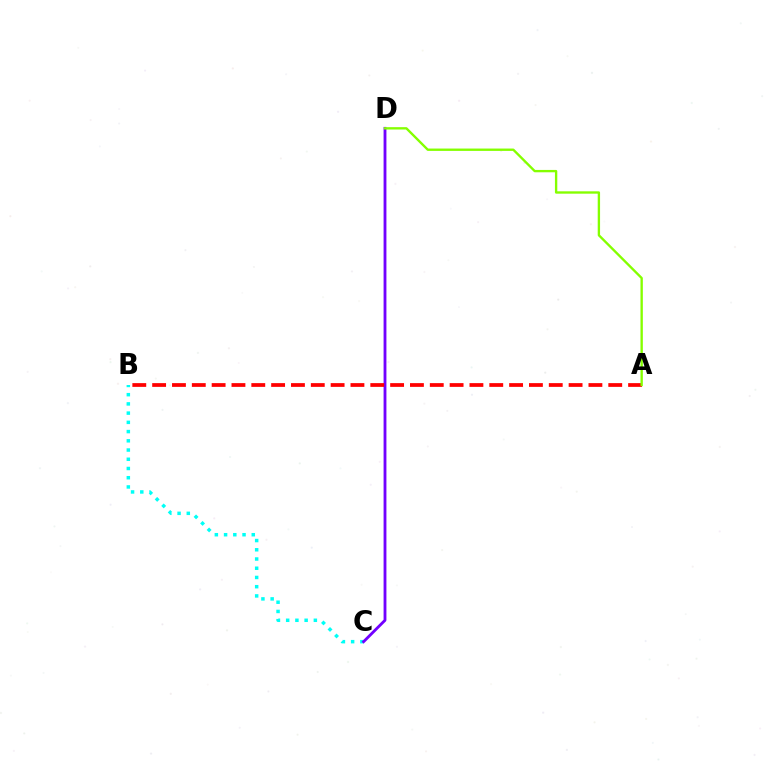{('B', 'C'): [{'color': '#00fff6', 'line_style': 'dotted', 'thickness': 2.51}], ('C', 'D'): [{'color': '#7200ff', 'line_style': 'solid', 'thickness': 2.04}], ('A', 'B'): [{'color': '#ff0000', 'line_style': 'dashed', 'thickness': 2.69}], ('A', 'D'): [{'color': '#84ff00', 'line_style': 'solid', 'thickness': 1.7}]}